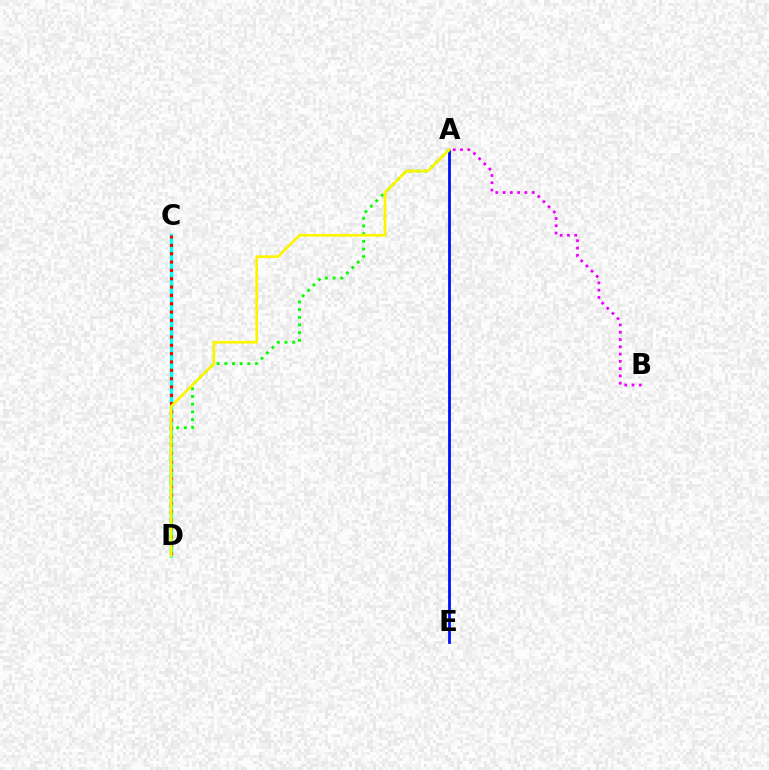{('C', 'D'): [{'color': '#00fff6', 'line_style': 'solid', 'thickness': 2.43}, {'color': '#ff0000', 'line_style': 'dotted', 'thickness': 2.26}], ('A', 'E'): [{'color': '#0010ff', 'line_style': 'solid', 'thickness': 2.01}], ('A', 'D'): [{'color': '#08ff00', 'line_style': 'dotted', 'thickness': 2.08}, {'color': '#fcf500', 'line_style': 'solid', 'thickness': 1.95}], ('A', 'B'): [{'color': '#ee00ff', 'line_style': 'dotted', 'thickness': 1.98}]}